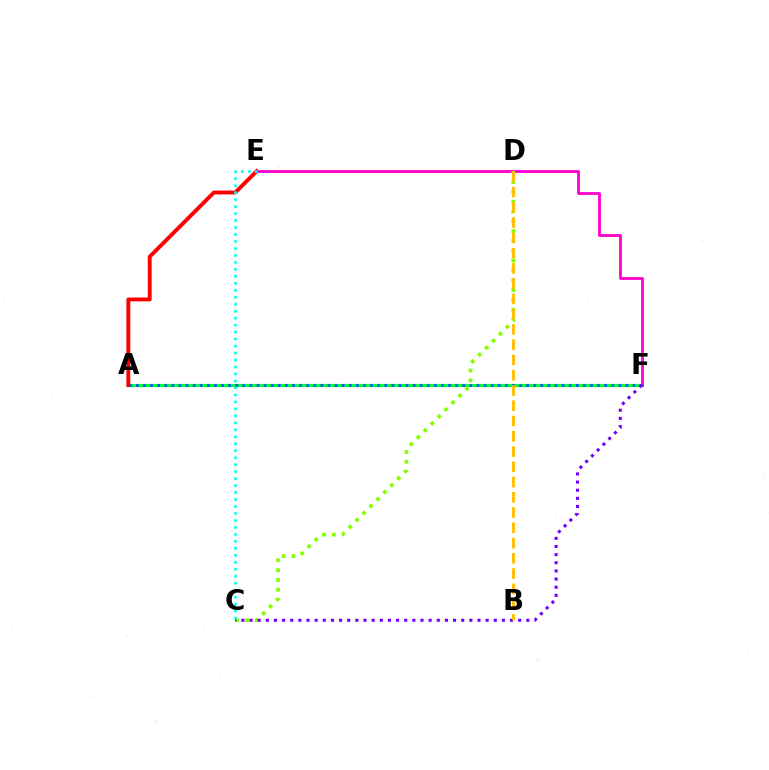{('A', 'F'): [{'color': '#00ff39', 'line_style': 'solid', 'thickness': 2.27}, {'color': '#004bff', 'line_style': 'dotted', 'thickness': 1.93}], ('A', 'E'): [{'color': '#ff0000', 'line_style': 'solid', 'thickness': 2.79}], ('E', 'F'): [{'color': '#ff00cf', 'line_style': 'solid', 'thickness': 2.01}], ('C', 'D'): [{'color': '#84ff00', 'line_style': 'dotted', 'thickness': 2.67}], ('C', 'F'): [{'color': '#7200ff', 'line_style': 'dotted', 'thickness': 2.21}], ('B', 'D'): [{'color': '#ffbd00', 'line_style': 'dashed', 'thickness': 2.07}], ('C', 'E'): [{'color': '#00fff6', 'line_style': 'dotted', 'thickness': 1.9}]}